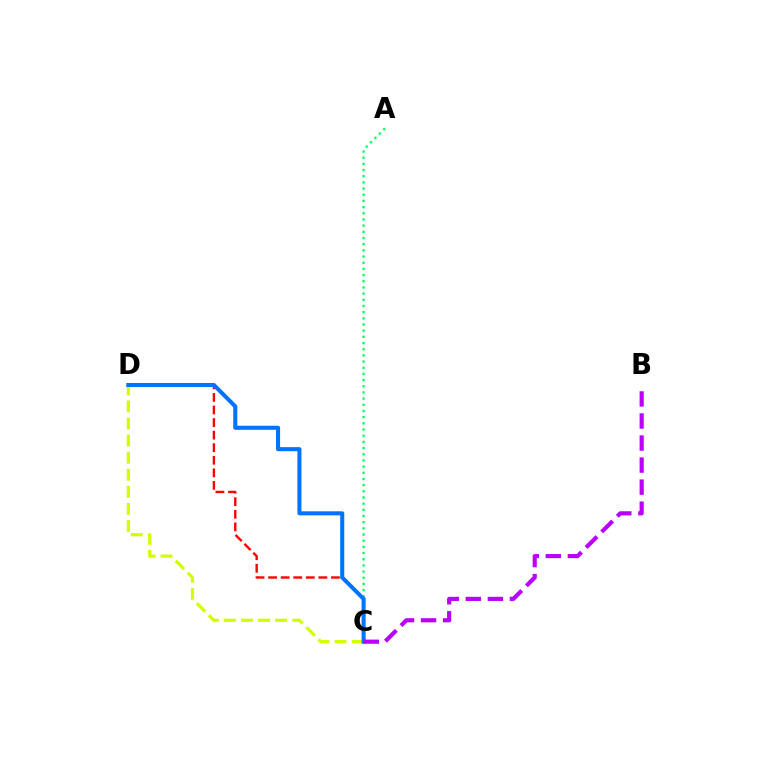{('A', 'C'): [{'color': '#00ff5c', 'line_style': 'dotted', 'thickness': 1.68}], ('C', 'D'): [{'color': '#d1ff00', 'line_style': 'dashed', 'thickness': 2.32}, {'color': '#ff0000', 'line_style': 'dashed', 'thickness': 1.71}, {'color': '#0074ff', 'line_style': 'solid', 'thickness': 2.92}], ('B', 'C'): [{'color': '#b900ff', 'line_style': 'dashed', 'thickness': 2.99}]}